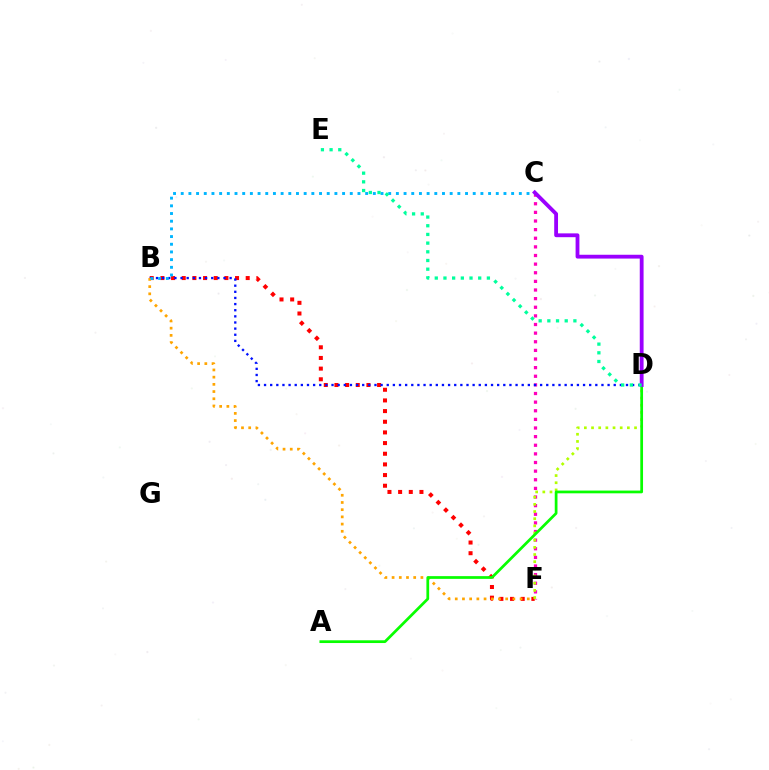{('C', 'F'): [{'color': '#ff00bd', 'line_style': 'dotted', 'thickness': 2.34}], ('B', 'F'): [{'color': '#ff0000', 'line_style': 'dotted', 'thickness': 2.9}, {'color': '#ffa500', 'line_style': 'dotted', 'thickness': 1.96}], ('B', 'D'): [{'color': '#0010ff', 'line_style': 'dotted', 'thickness': 1.67}], ('D', 'F'): [{'color': '#b3ff00', 'line_style': 'dotted', 'thickness': 1.95}], ('A', 'D'): [{'color': '#08ff00', 'line_style': 'solid', 'thickness': 1.97}], ('B', 'C'): [{'color': '#00b5ff', 'line_style': 'dotted', 'thickness': 2.09}], ('C', 'D'): [{'color': '#9b00ff', 'line_style': 'solid', 'thickness': 2.75}], ('D', 'E'): [{'color': '#00ff9d', 'line_style': 'dotted', 'thickness': 2.36}]}